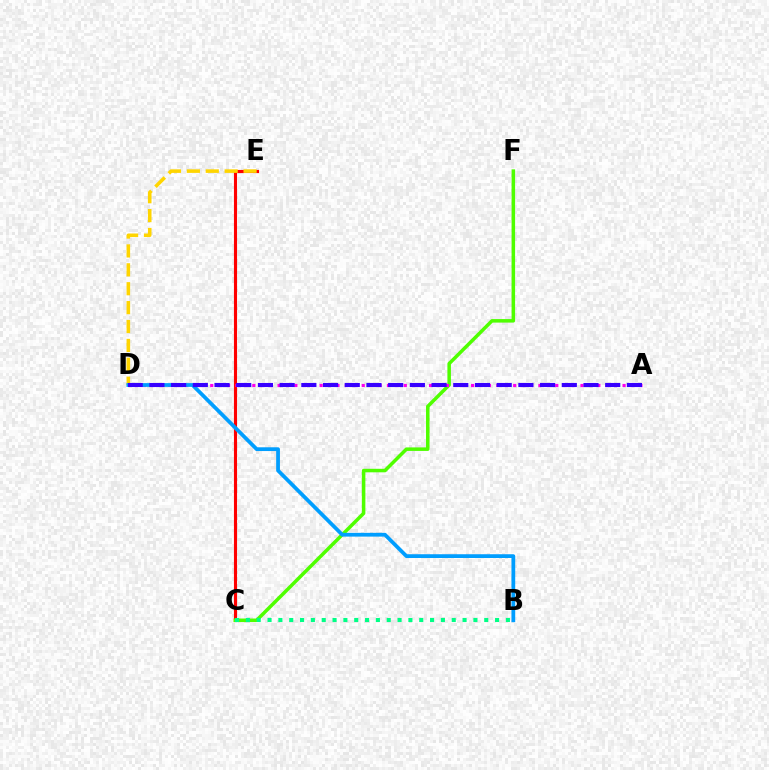{('C', 'E'): [{'color': '#ff0000', 'line_style': 'solid', 'thickness': 2.24}], ('C', 'F'): [{'color': '#4fff00', 'line_style': 'solid', 'thickness': 2.53}], ('D', 'E'): [{'color': '#ffd500', 'line_style': 'dashed', 'thickness': 2.57}], ('B', 'C'): [{'color': '#00ff86', 'line_style': 'dotted', 'thickness': 2.94}], ('A', 'D'): [{'color': '#ff00ed', 'line_style': 'dotted', 'thickness': 2.29}, {'color': '#3700ff', 'line_style': 'dashed', 'thickness': 2.95}], ('B', 'D'): [{'color': '#009eff', 'line_style': 'solid', 'thickness': 2.71}]}